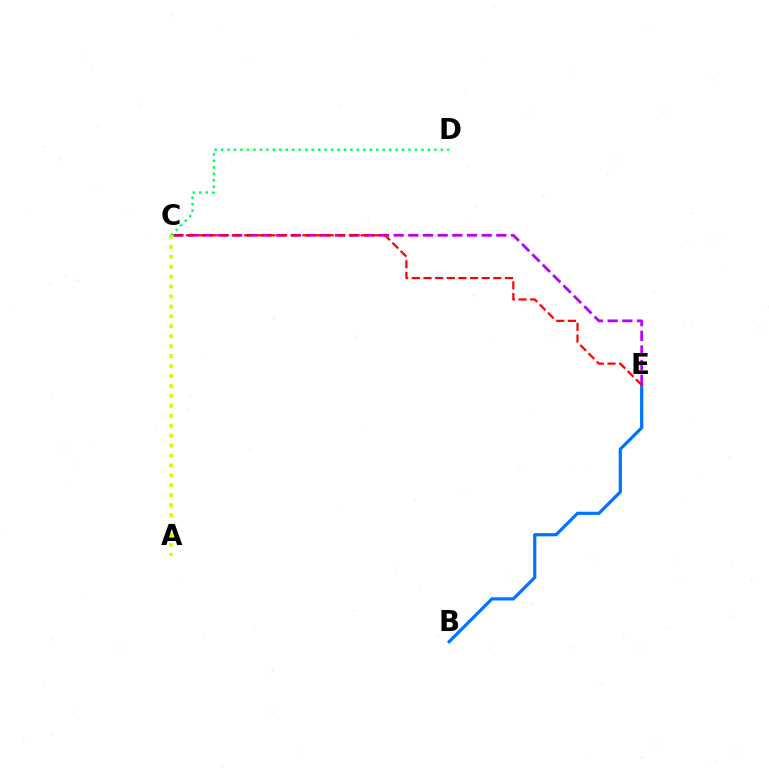{('B', 'E'): [{'color': '#0074ff', 'line_style': 'solid', 'thickness': 2.3}], ('C', 'E'): [{'color': '#b900ff', 'line_style': 'dashed', 'thickness': 1.99}, {'color': '#ff0000', 'line_style': 'dashed', 'thickness': 1.58}], ('C', 'D'): [{'color': '#00ff5c', 'line_style': 'dotted', 'thickness': 1.76}], ('A', 'C'): [{'color': '#d1ff00', 'line_style': 'dotted', 'thickness': 2.7}]}